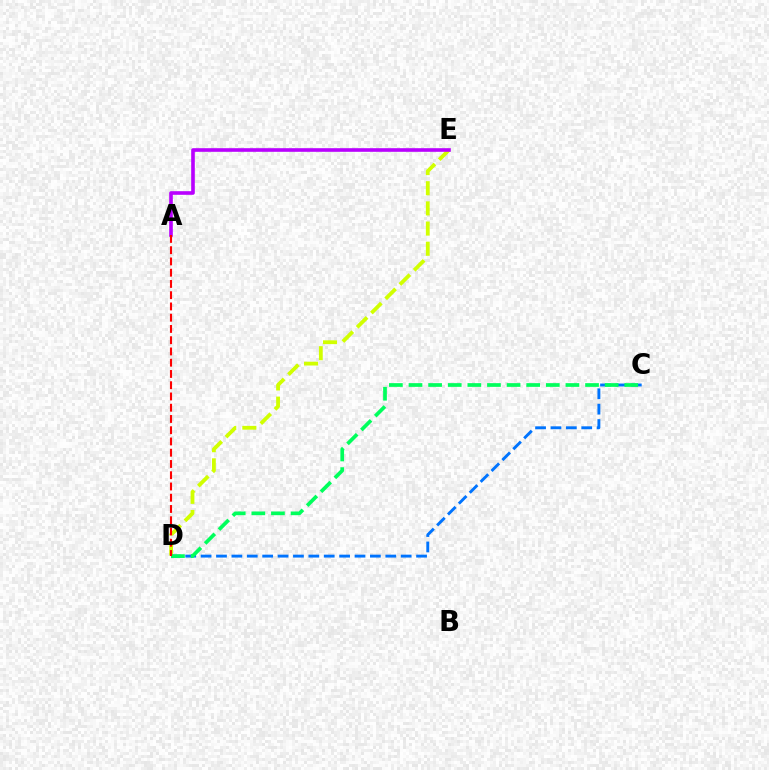{('D', 'E'): [{'color': '#d1ff00', 'line_style': 'dashed', 'thickness': 2.74}], ('C', 'D'): [{'color': '#0074ff', 'line_style': 'dashed', 'thickness': 2.09}, {'color': '#00ff5c', 'line_style': 'dashed', 'thickness': 2.66}], ('A', 'E'): [{'color': '#b900ff', 'line_style': 'solid', 'thickness': 2.61}], ('A', 'D'): [{'color': '#ff0000', 'line_style': 'dashed', 'thickness': 1.53}]}